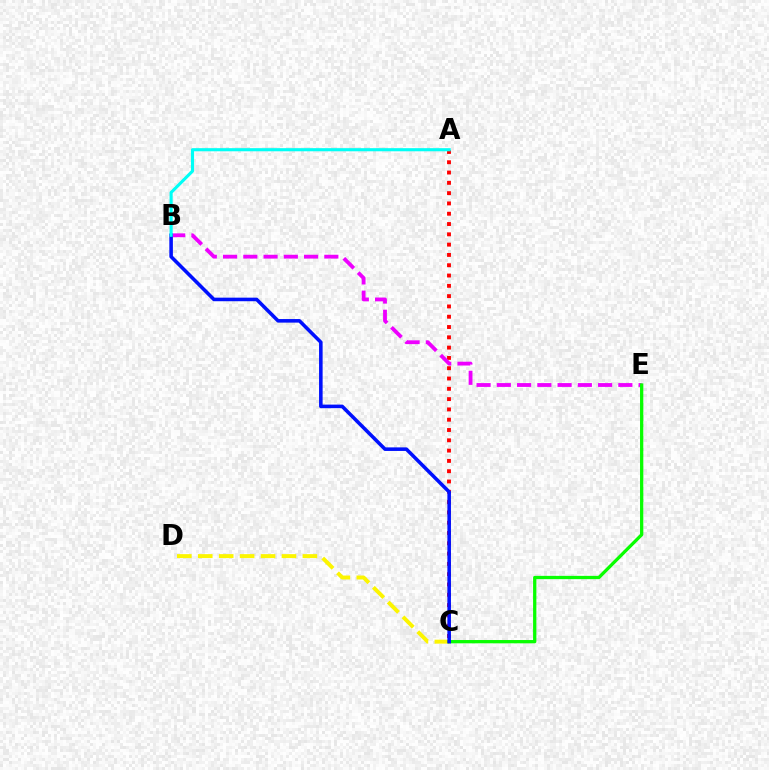{('C', 'D'): [{'color': '#fcf500', 'line_style': 'dashed', 'thickness': 2.84}], ('A', 'C'): [{'color': '#ff0000', 'line_style': 'dotted', 'thickness': 2.8}], ('B', 'E'): [{'color': '#ee00ff', 'line_style': 'dashed', 'thickness': 2.75}], ('C', 'E'): [{'color': '#08ff00', 'line_style': 'solid', 'thickness': 2.36}], ('B', 'C'): [{'color': '#0010ff', 'line_style': 'solid', 'thickness': 2.57}], ('A', 'B'): [{'color': '#00fff6', 'line_style': 'solid', 'thickness': 2.24}]}